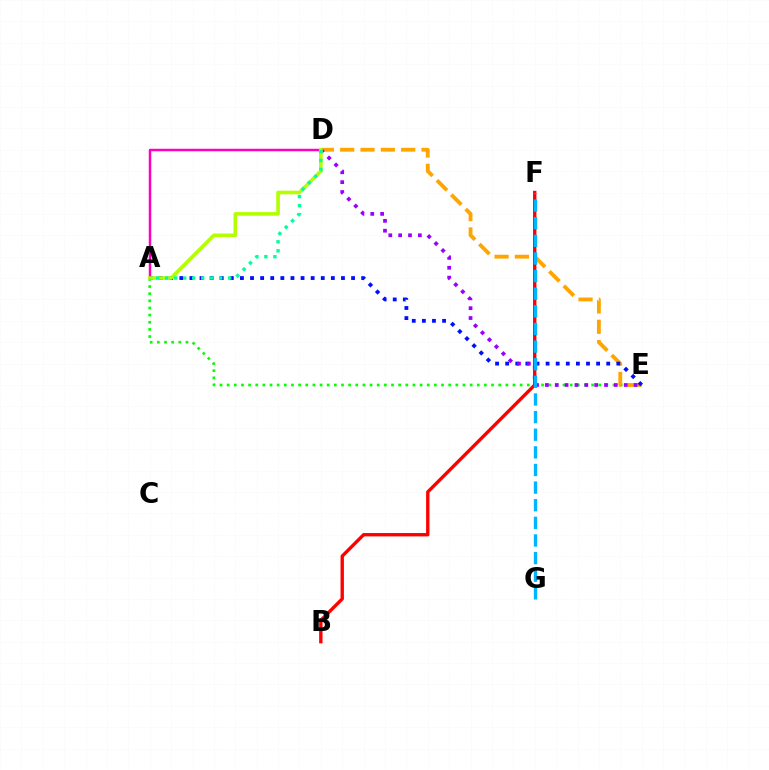{('A', 'E'): [{'color': '#08ff00', 'line_style': 'dotted', 'thickness': 1.94}, {'color': '#0010ff', 'line_style': 'dotted', 'thickness': 2.75}], ('D', 'E'): [{'color': '#ffa500', 'line_style': 'dashed', 'thickness': 2.76}, {'color': '#9b00ff', 'line_style': 'dotted', 'thickness': 2.68}], ('B', 'F'): [{'color': '#ff0000', 'line_style': 'solid', 'thickness': 2.42}], ('F', 'G'): [{'color': '#00b5ff', 'line_style': 'dashed', 'thickness': 2.39}], ('A', 'D'): [{'color': '#ff00bd', 'line_style': 'solid', 'thickness': 1.78}, {'color': '#b3ff00', 'line_style': 'solid', 'thickness': 2.59}, {'color': '#00ff9d', 'line_style': 'dotted', 'thickness': 2.45}]}